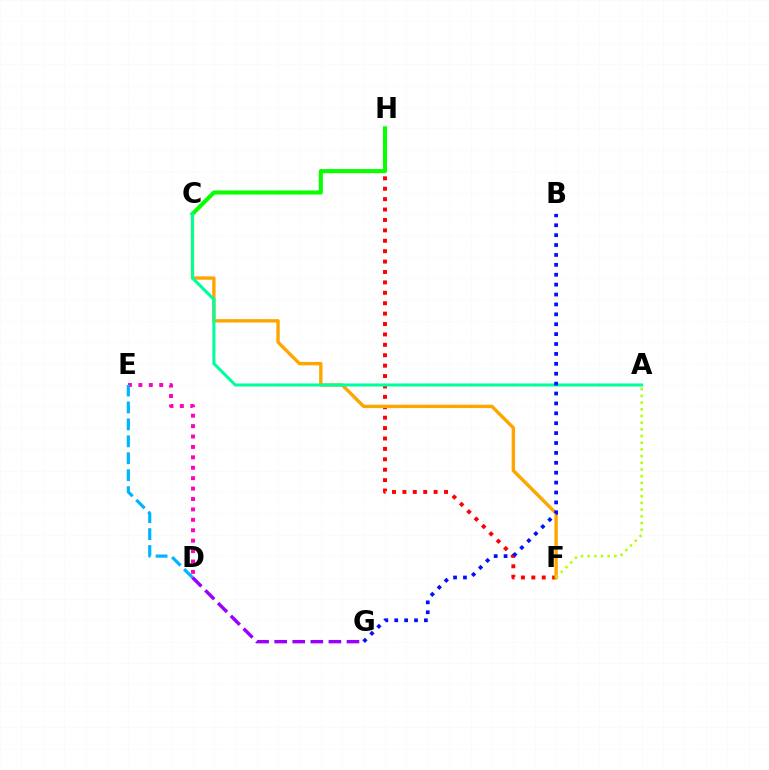{('F', 'H'): [{'color': '#ff0000', 'line_style': 'dotted', 'thickness': 2.83}], ('D', 'E'): [{'color': '#ff00bd', 'line_style': 'dotted', 'thickness': 2.83}, {'color': '#00b5ff', 'line_style': 'dashed', 'thickness': 2.3}], ('C', 'F'): [{'color': '#ffa500', 'line_style': 'solid', 'thickness': 2.44}], ('C', 'H'): [{'color': '#08ff00', 'line_style': 'solid', 'thickness': 2.94}], ('A', 'C'): [{'color': '#00ff9d', 'line_style': 'solid', 'thickness': 2.21}], ('A', 'F'): [{'color': '#b3ff00', 'line_style': 'dotted', 'thickness': 1.82}], ('D', 'G'): [{'color': '#9b00ff', 'line_style': 'dashed', 'thickness': 2.46}], ('B', 'G'): [{'color': '#0010ff', 'line_style': 'dotted', 'thickness': 2.69}]}